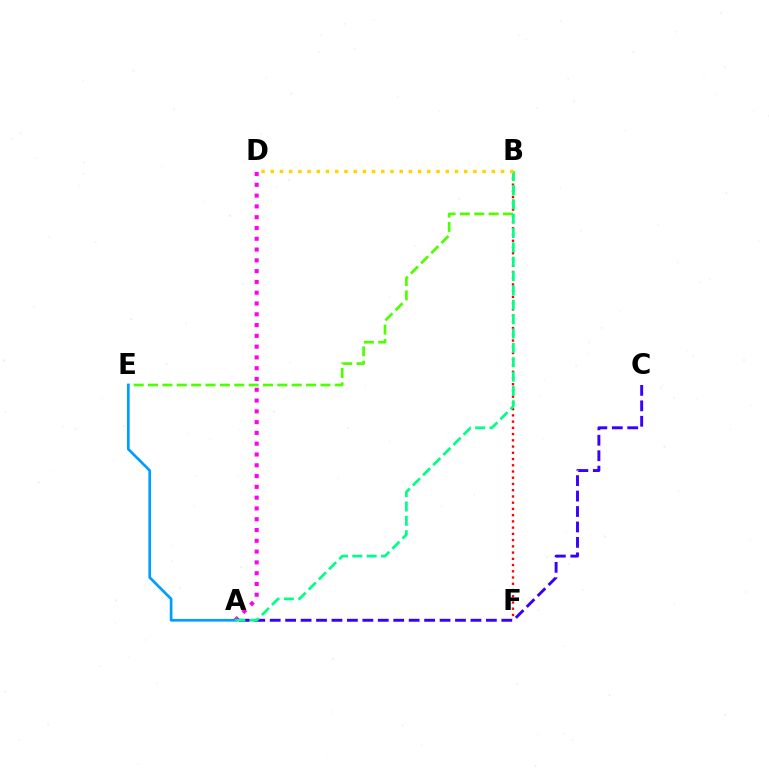{('A', 'C'): [{'color': '#3700ff', 'line_style': 'dashed', 'thickness': 2.1}], ('B', 'E'): [{'color': '#4fff00', 'line_style': 'dashed', 'thickness': 1.95}], ('A', 'D'): [{'color': '#ff00ed', 'line_style': 'dotted', 'thickness': 2.93}], ('B', 'F'): [{'color': '#ff0000', 'line_style': 'dotted', 'thickness': 1.69}], ('A', 'E'): [{'color': '#009eff', 'line_style': 'solid', 'thickness': 1.94}], ('A', 'B'): [{'color': '#00ff86', 'line_style': 'dashed', 'thickness': 1.95}], ('B', 'D'): [{'color': '#ffd500', 'line_style': 'dotted', 'thickness': 2.5}]}